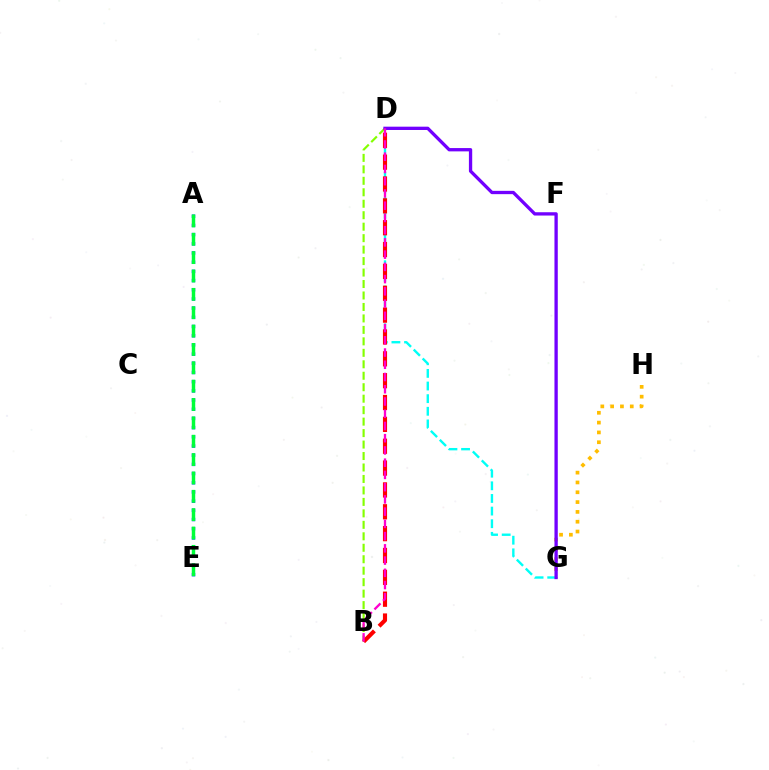{('G', 'H'): [{'color': '#ffbd00', 'line_style': 'dotted', 'thickness': 2.67}], ('D', 'G'): [{'color': '#00fff6', 'line_style': 'dashed', 'thickness': 1.72}, {'color': '#7200ff', 'line_style': 'solid', 'thickness': 2.38}], ('A', 'E'): [{'color': '#004bff', 'line_style': 'dotted', 'thickness': 2.5}, {'color': '#00ff39', 'line_style': 'dashed', 'thickness': 2.49}], ('B', 'D'): [{'color': '#84ff00', 'line_style': 'dashed', 'thickness': 1.56}, {'color': '#ff0000', 'line_style': 'dashed', 'thickness': 2.97}, {'color': '#ff00cf', 'line_style': 'dashed', 'thickness': 1.66}]}